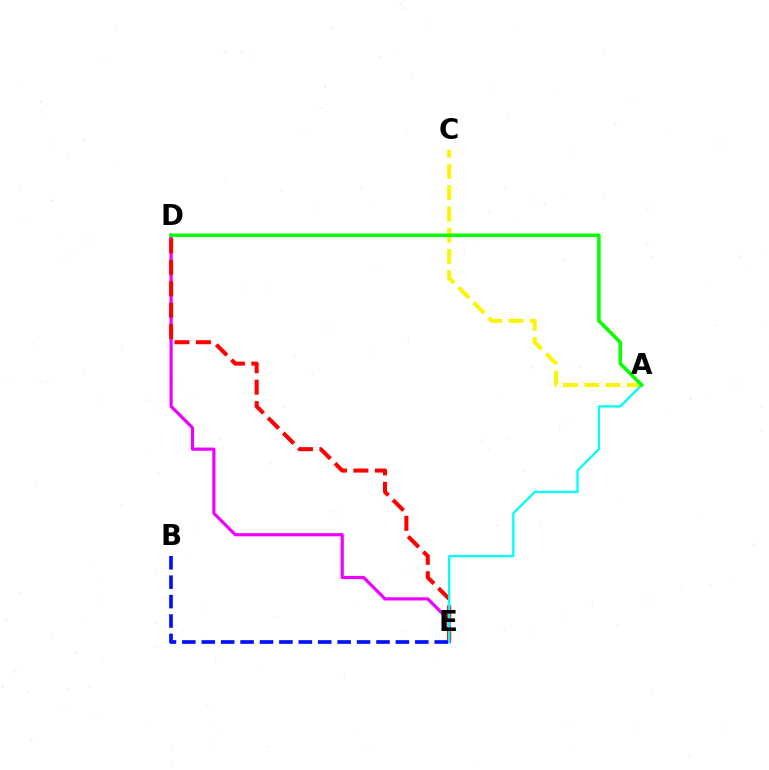{('D', 'E'): [{'color': '#ee00ff', 'line_style': 'solid', 'thickness': 2.29}, {'color': '#ff0000', 'line_style': 'dashed', 'thickness': 2.91}], ('A', 'C'): [{'color': '#fcf500', 'line_style': 'dashed', 'thickness': 2.89}], ('B', 'E'): [{'color': '#0010ff', 'line_style': 'dashed', 'thickness': 2.64}], ('A', 'E'): [{'color': '#00fff6', 'line_style': 'solid', 'thickness': 1.65}], ('A', 'D'): [{'color': '#08ff00', 'line_style': 'solid', 'thickness': 2.55}]}